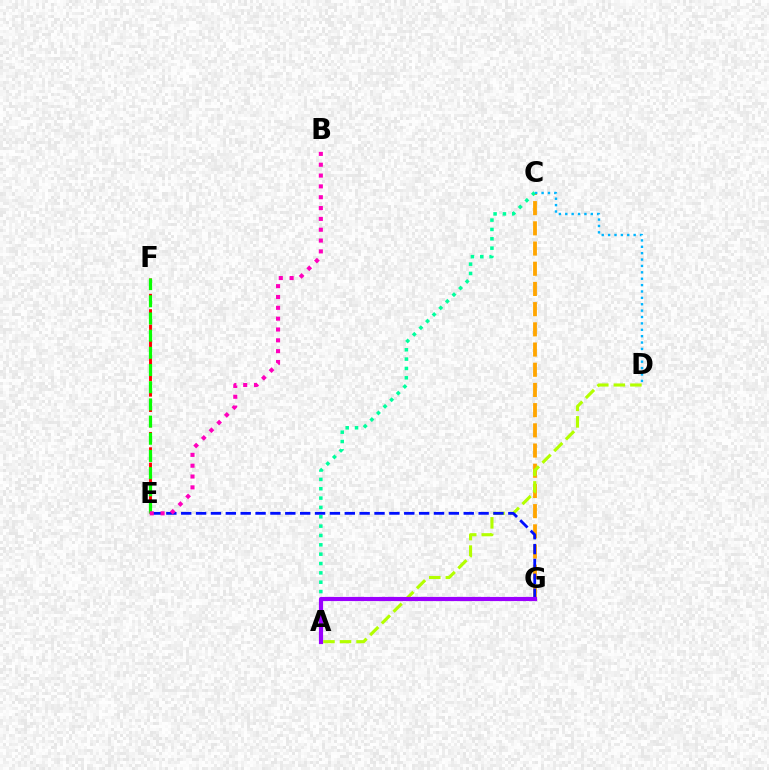{('C', 'G'): [{'color': '#ffa500', 'line_style': 'dashed', 'thickness': 2.74}], ('A', 'D'): [{'color': '#b3ff00', 'line_style': 'dashed', 'thickness': 2.25}], ('E', 'F'): [{'color': '#ff0000', 'line_style': 'dashed', 'thickness': 2.08}, {'color': '#08ff00', 'line_style': 'dashed', 'thickness': 2.33}], ('E', 'G'): [{'color': '#0010ff', 'line_style': 'dashed', 'thickness': 2.02}], ('A', 'C'): [{'color': '#00ff9d', 'line_style': 'dotted', 'thickness': 2.54}], ('A', 'G'): [{'color': '#9b00ff', 'line_style': 'solid', 'thickness': 2.99}], ('C', 'D'): [{'color': '#00b5ff', 'line_style': 'dotted', 'thickness': 1.73}], ('B', 'E'): [{'color': '#ff00bd', 'line_style': 'dotted', 'thickness': 2.94}]}